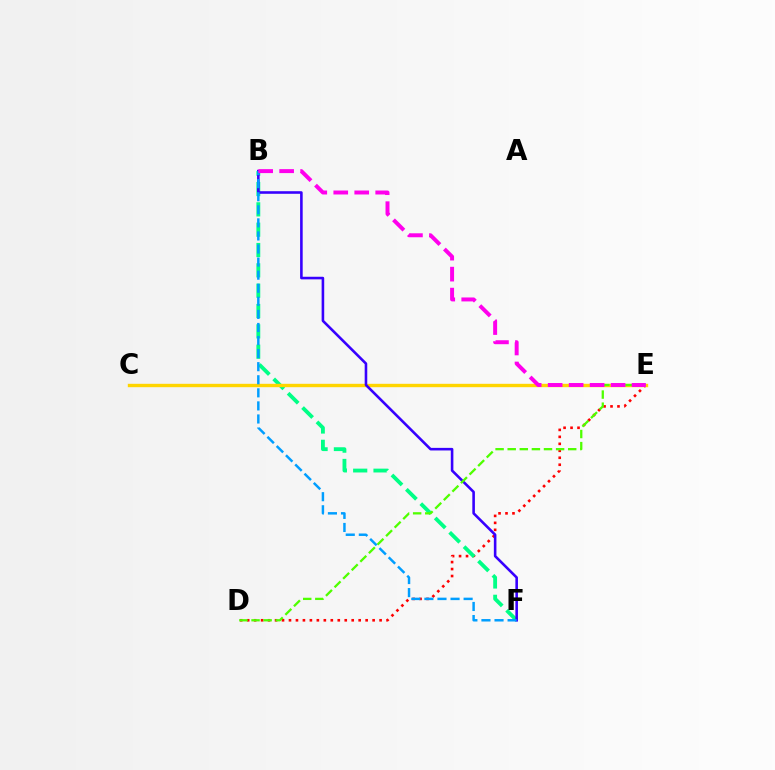{('D', 'E'): [{'color': '#ff0000', 'line_style': 'dotted', 'thickness': 1.89}, {'color': '#4fff00', 'line_style': 'dashed', 'thickness': 1.64}], ('B', 'F'): [{'color': '#00ff86', 'line_style': 'dashed', 'thickness': 2.76}, {'color': '#3700ff', 'line_style': 'solid', 'thickness': 1.86}, {'color': '#009eff', 'line_style': 'dashed', 'thickness': 1.78}], ('C', 'E'): [{'color': '#ffd500', 'line_style': 'solid', 'thickness': 2.43}], ('B', 'E'): [{'color': '#ff00ed', 'line_style': 'dashed', 'thickness': 2.85}]}